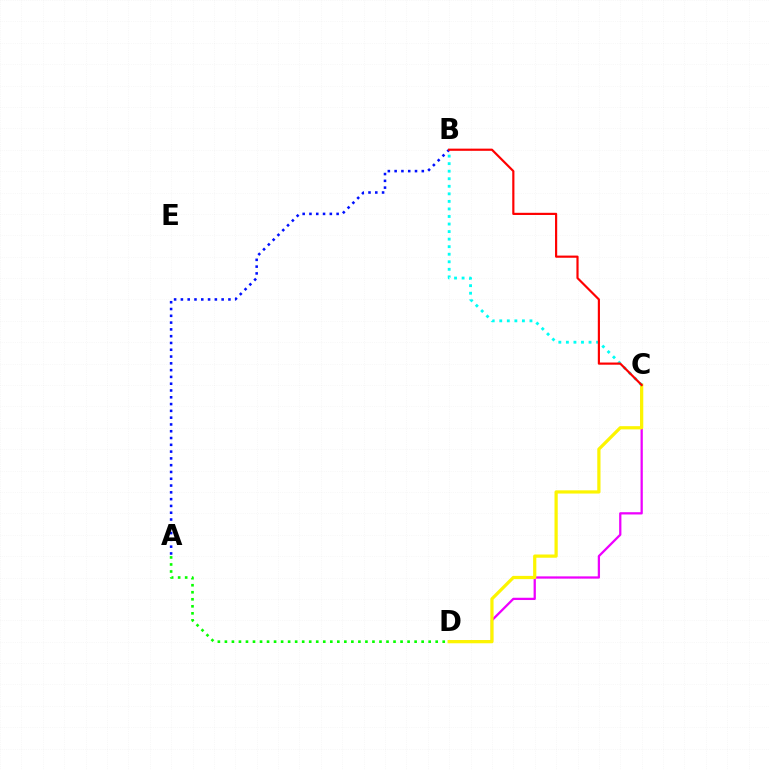{('A', 'D'): [{'color': '#08ff00', 'line_style': 'dotted', 'thickness': 1.91}], ('A', 'B'): [{'color': '#0010ff', 'line_style': 'dotted', 'thickness': 1.84}], ('C', 'D'): [{'color': '#ee00ff', 'line_style': 'solid', 'thickness': 1.63}, {'color': '#fcf500', 'line_style': 'solid', 'thickness': 2.32}], ('B', 'C'): [{'color': '#00fff6', 'line_style': 'dotted', 'thickness': 2.05}, {'color': '#ff0000', 'line_style': 'solid', 'thickness': 1.57}]}